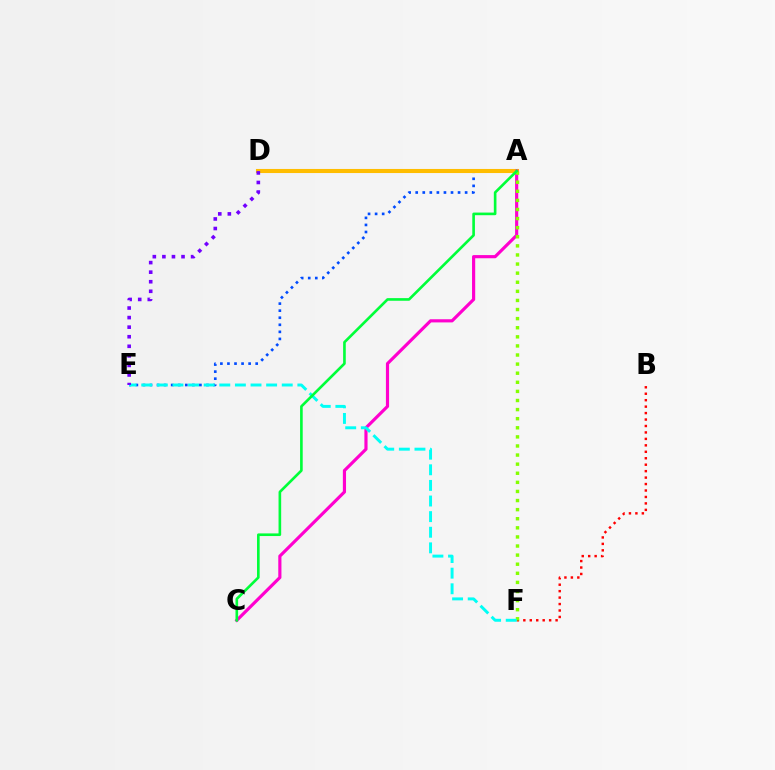{('A', 'E'): [{'color': '#004bff', 'line_style': 'dotted', 'thickness': 1.92}], ('A', 'D'): [{'color': '#ffbd00', 'line_style': 'solid', 'thickness': 2.94}], ('A', 'C'): [{'color': '#ff00cf', 'line_style': 'solid', 'thickness': 2.28}, {'color': '#00ff39', 'line_style': 'solid', 'thickness': 1.9}], ('B', 'F'): [{'color': '#ff0000', 'line_style': 'dotted', 'thickness': 1.75}], ('A', 'F'): [{'color': '#84ff00', 'line_style': 'dotted', 'thickness': 2.47}], ('E', 'F'): [{'color': '#00fff6', 'line_style': 'dashed', 'thickness': 2.12}], ('D', 'E'): [{'color': '#7200ff', 'line_style': 'dotted', 'thickness': 2.6}]}